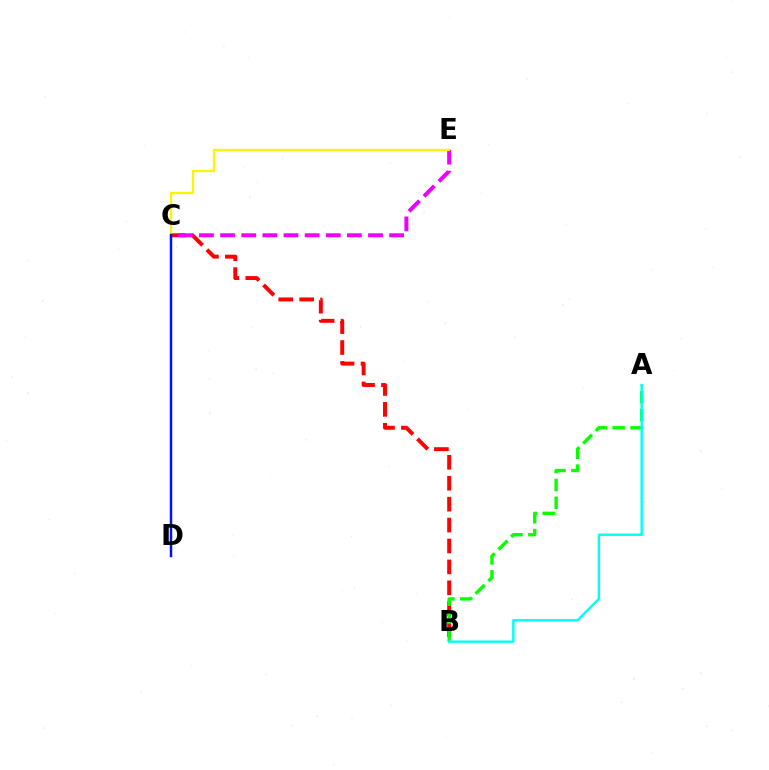{('B', 'C'): [{'color': '#ff0000', 'line_style': 'dashed', 'thickness': 2.84}], ('A', 'B'): [{'color': '#08ff00', 'line_style': 'dashed', 'thickness': 2.43}, {'color': '#00fff6', 'line_style': 'solid', 'thickness': 1.74}], ('C', 'E'): [{'color': '#ee00ff', 'line_style': 'dashed', 'thickness': 2.87}, {'color': '#fcf500', 'line_style': 'solid', 'thickness': 1.63}], ('C', 'D'): [{'color': '#0010ff', 'line_style': 'solid', 'thickness': 1.78}]}